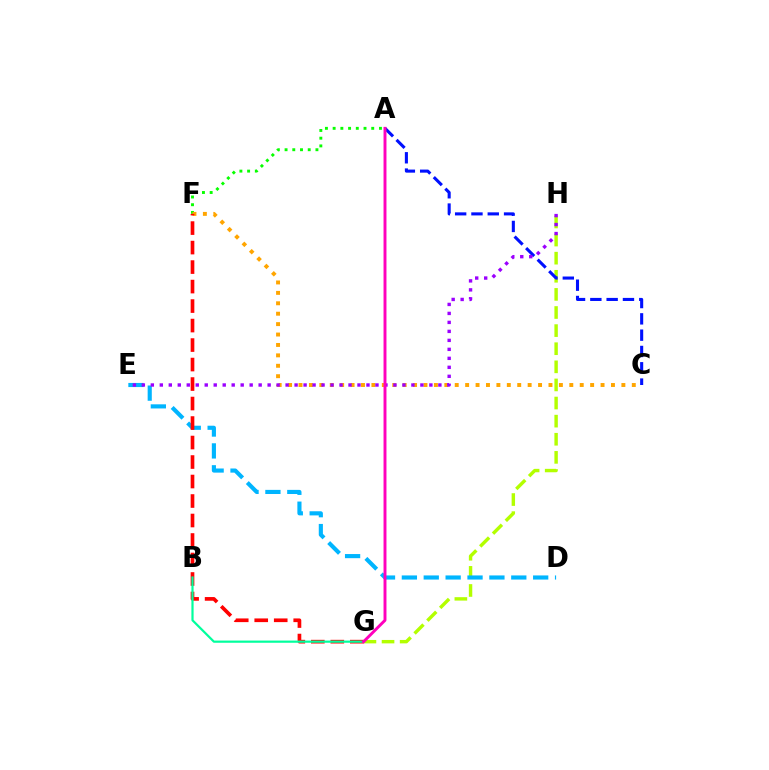{('A', 'F'): [{'color': '#08ff00', 'line_style': 'dotted', 'thickness': 2.1}], ('G', 'H'): [{'color': '#b3ff00', 'line_style': 'dashed', 'thickness': 2.46}], ('C', 'F'): [{'color': '#ffa500', 'line_style': 'dotted', 'thickness': 2.83}], ('A', 'C'): [{'color': '#0010ff', 'line_style': 'dashed', 'thickness': 2.22}], ('D', 'E'): [{'color': '#00b5ff', 'line_style': 'dashed', 'thickness': 2.97}], ('F', 'G'): [{'color': '#ff0000', 'line_style': 'dashed', 'thickness': 2.65}], ('E', 'H'): [{'color': '#9b00ff', 'line_style': 'dotted', 'thickness': 2.44}], ('B', 'G'): [{'color': '#00ff9d', 'line_style': 'solid', 'thickness': 1.58}], ('A', 'G'): [{'color': '#ff00bd', 'line_style': 'solid', 'thickness': 2.11}]}